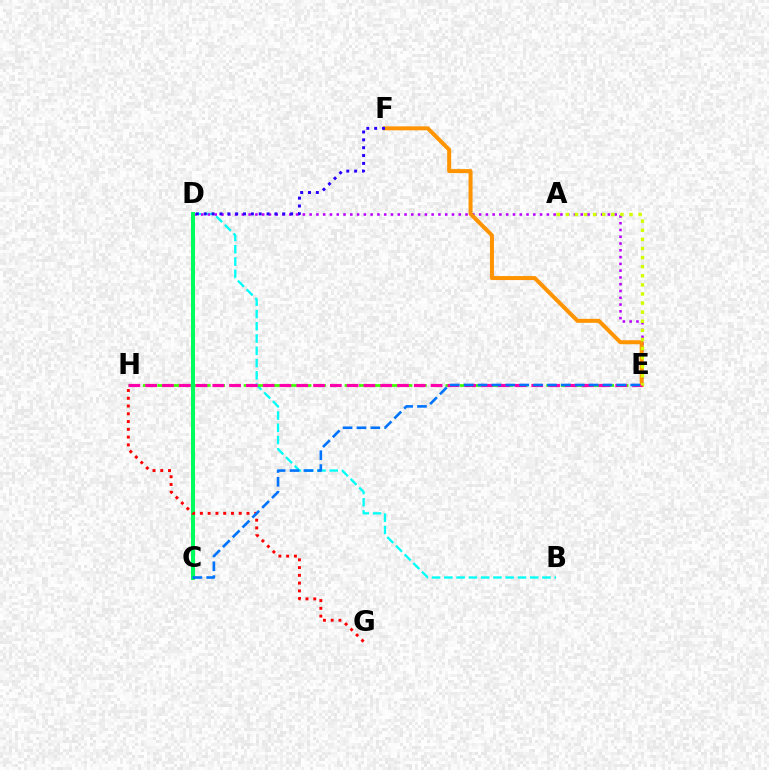{('B', 'D'): [{'color': '#00fff6', 'line_style': 'dashed', 'thickness': 1.67}], ('D', 'E'): [{'color': '#b900ff', 'line_style': 'dotted', 'thickness': 1.84}], ('E', 'F'): [{'color': '#ff9400', 'line_style': 'solid', 'thickness': 2.88}], ('E', 'H'): [{'color': '#3dff00', 'line_style': 'dashed', 'thickness': 1.96}, {'color': '#ff00ac', 'line_style': 'dashed', 'thickness': 2.28}], ('A', 'E'): [{'color': '#d1ff00', 'line_style': 'dotted', 'thickness': 2.47}], ('D', 'F'): [{'color': '#2500ff', 'line_style': 'dotted', 'thickness': 2.13}], ('C', 'D'): [{'color': '#00ff5c', 'line_style': 'solid', 'thickness': 2.89}], ('G', 'H'): [{'color': '#ff0000', 'line_style': 'dotted', 'thickness': 2.11}], ('C', 'E'): [{'color': '#0074ff', 'line_style': 'dashed', 'thickness': 1.89}]}